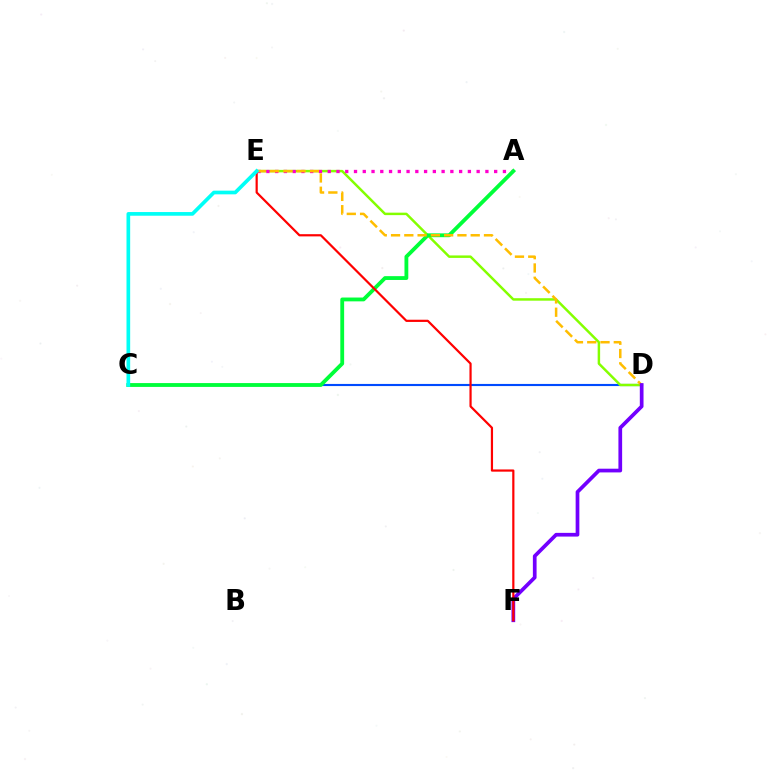{('C', 'D'): [{'color': '#004bff', 'line_style': 'solid', 'thickness': 1.53}], ('D', 'E'): [{'color': '#84ff00', 'line_style': 'solid', 'thickness': 1.78}, {'color': '#ffbd00', 'line_style': 'dashed', 'thickness': 1.8}], ('A', 'E'): [{'color': '#ff00cf', 'line_style': 'dotted', 'thickness': 2.38}], ('A', 'C'): [{'color': '#00ff39', 'line_style': 'solid', 'thickness': 2.75}], ('D', 'F'): [{'color': '#7200ff', 'line_style': 'solid', 'thickness': 2.67}], ('E', 'F'): [{'color': '#ff0000', 'line_style': 'solid', 'thickness': 1.59}], ('C', 'E'): [{'color': '#00fff6', 'line_style': 'solid', 'thickness': 2.65}]}